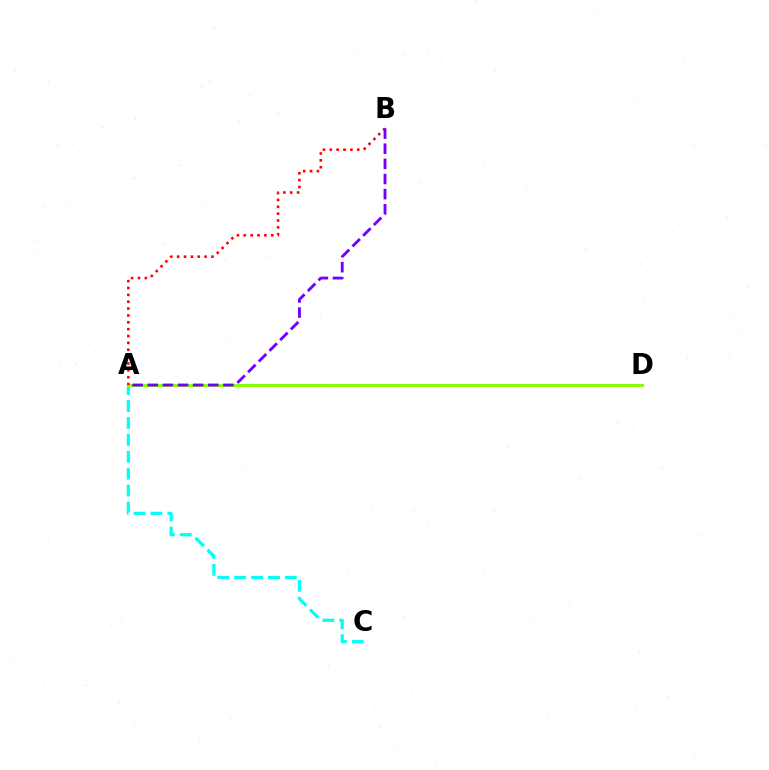{('A', 'C'): [{'color': '#00fff6', 'line_style': 'dashed', 'thickness': 2.3}], ('A', 'D'): [{'color': '#84ff00', 'line_style': 'solid', 'thickness': 2.09}], ('A', 'B'): [{'color': '#ff0000', 'line_style': 'dotted', 'thickness': 1.86}, {'color': '#7200ff', 'line_style': 'dashed', 'thickness': 2.06}]}